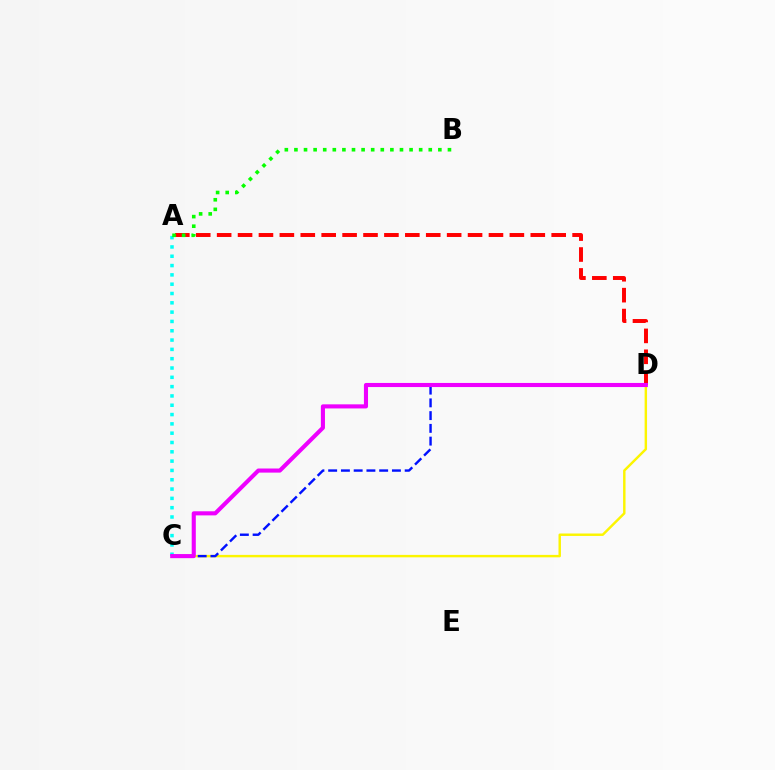{('A', 'D'): [{'color': '#ff0000', 'line_style': 'dashed', 'thickness': 2.84}], ('C', 'D'): [{'color': '#fcf500', 'line_style': 'solid', 'thickness': 1.75}, {'color': '#0010ff', 'line_style': 'dashed', 'thickness': 1.73}, {'color': '#ee00ff', 'line_style': 'solid', 'thickness': 2.95}], ('A', 'C'): [{'color': '#00fff6', 'line_style': 'dotted', 'thickness': 2.53}], ('A', 'B'): [{'color': '#08ff00', 'line_style': 'dotted', 'thickness': 2.61}]}